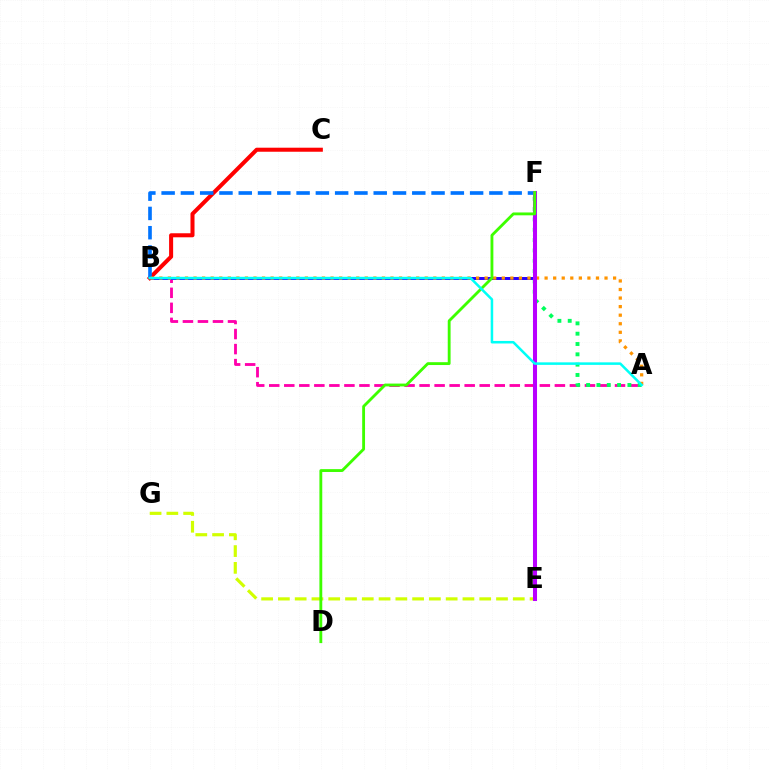{('E', 'G'): [{'color': '#d1ff00', 'line_style': 'dashed', 'thickness': 2.28}], ('A', 'B'): [{'color': '#ff00ac', 'line_style': 'dashed', 'thickness': 2.04}, {'color': '#ff9400', 'line_style': 'dotted', 'thickness': 2.33}, {'color': '#00fff6', 'line_style': 'solid', 'thickness': 1.82}], ('B', 'F'): [{'color': '#2500ff', 'line_style': 'solid', 'thickness': 2.13}, {'color': '#0074ff', 'line_style': 'dashed', 'thickness': 2.62}], ('B', 'C'): [{'color': '#ff0000', 'line_style': 'solid', 'thickness': 2.9}], ('A', 'F'): [{'color': '#00ff5c', 'line_style': 'dotted', 'thickness': 2.8}], ('E', 'F'): [{'color': '#b900ff', 'line_style': 'solid', 'thickness': 2.91}], ('D', 'F'): [{'color': '#3dff00', 'line_style': 'solid', 'thickness': 2.05}]}